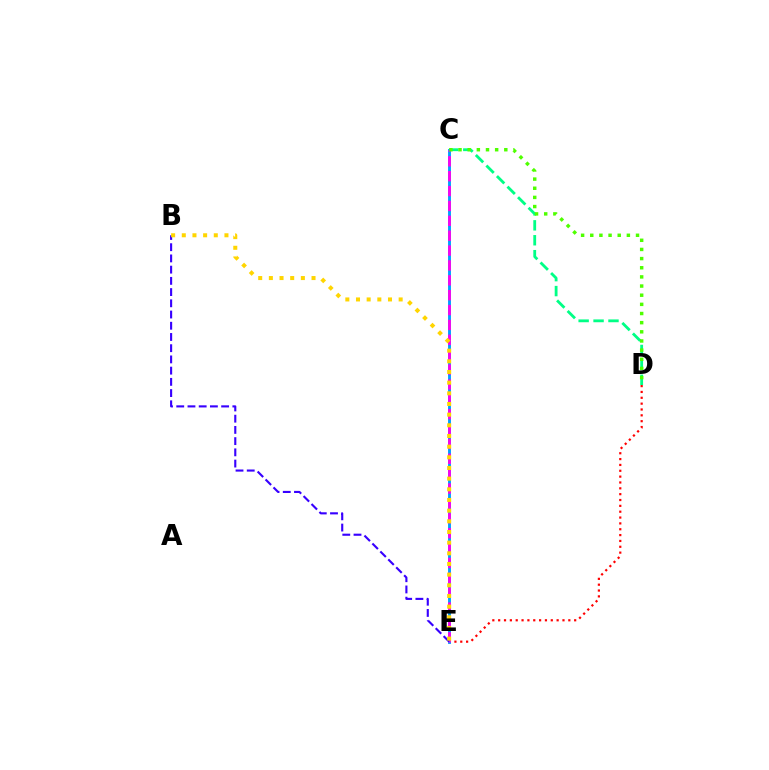{('C', 'D'): [{'color': '#00ff86', 'line_style': 'dashed', 'thickness': 2.03}, {'color': '#4fff00', 'line_style': 'dotted', 'thickness': 2.49}], ('D', 'E'): [{'color': '#ff0000', 'line_style': 'dotted', 'thickness': 1.59}], ('C', 'E'): [{'color': '#009eff', 'line_style': 'solid', 'thickness': 2.07}, {'color': '#ff00ed', 'line_style': 'dashed', 'thickness': 2.02}], ('B', 'E'): [{'color': '#3700ff', 'line_style': 'dashed', 'thickness': 1.52}, {'color': '#ffd500', 'line_style': 'dotted', 'thickness': 2.9}]}